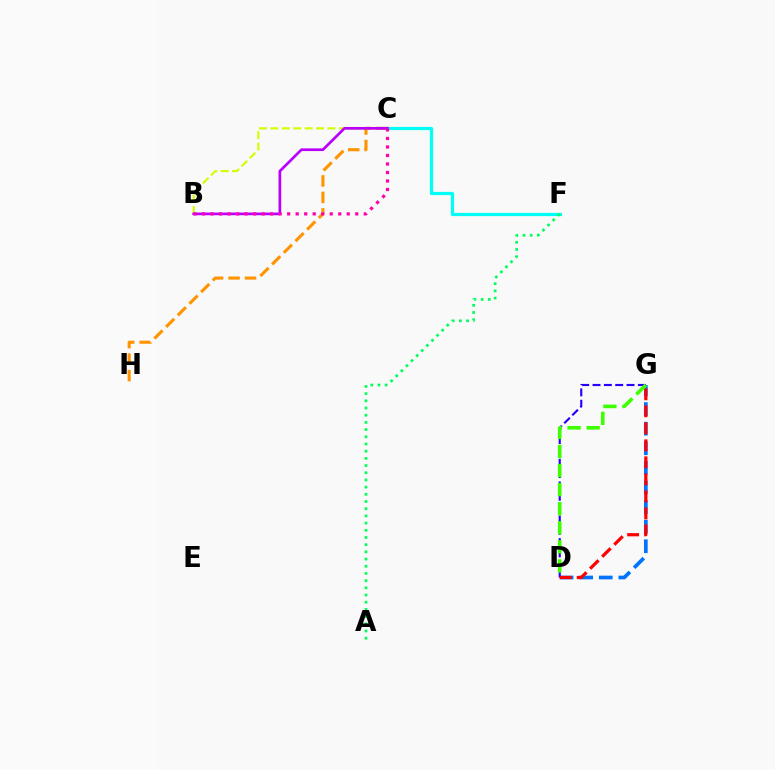{('D', 'G'): [{'color': '#0074ff', 'line_style': 'dashed', 'thickness': 2.66}, {'color': '#2500ff', 'line_style': 'dashed', 'thickness': 1.54}, {'color': '#ff0000', 'line_style': 'dashed', 'thickness': 2.31}, {'color': '#3dff00', 'line_style': 'dashed', 'thickness': 2.59}], ('C', 'F'): [{'color': '#00fff6', 'line_style': 'solid', 'thickness': 2.3}], ('B', 'C'): [{'color': '#d1ff00', 'line_style': 'dashed', 'thickness': 1.55}, {'color': '#b900ff', 'line_style': 'solid', 'thickness': 1.94}, {'color': '#ff00ac', 'line_style': 'dotted', 'thickness': 2.31}], ('C', 'H'): [{'color': '#ff9400', 'line_style': 'dashed', 'thickness': 2.24}], ('A', 'F'): [{'color': '#00ff5c', 'line_style': 'dotted', 'thickness': 1.95}]}